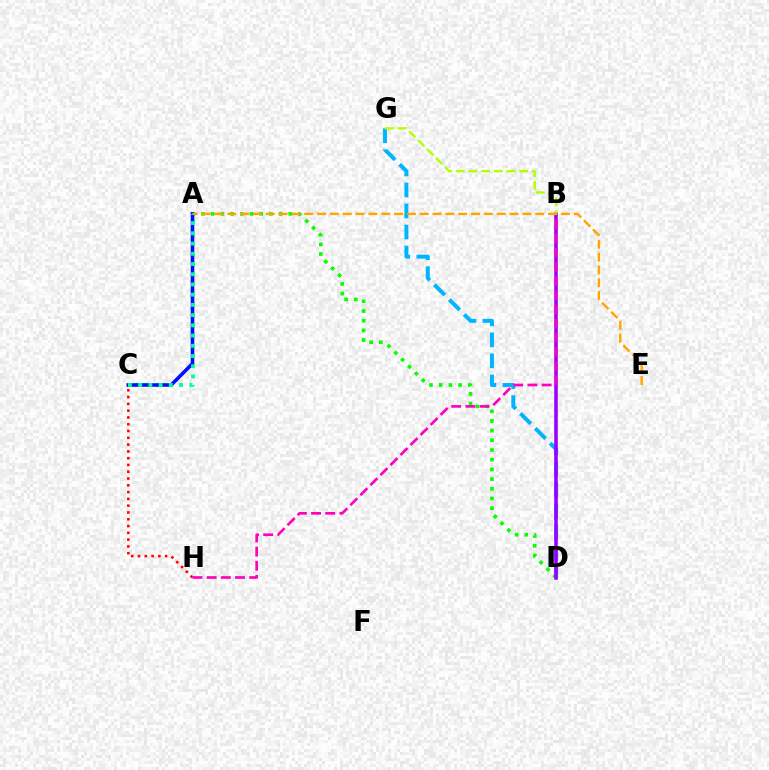{('D', 'G'): [{'color': '#00b5ff', 'line_style': 'dashed', 'thickness': 2.86}], ('A', 'D'): [{'color': '#08ff00', 'line_style': 'dotted', 'thickness': 2.63}], ('C', 'H'): [{'color': '#ff0000', 'line_style': 'dotted', 'thickness': 1.84}], ('A', 'C'): [{'color': '#0010ff', 'line_style': 'solid', 'thickness': 2.59}, {'color': '#00ff9d', 'line_style': 'dotted', 'thickness': 2.78}], ('B', 'D'): [{'color': '#9b00ff', 'line_style': 'solid', 'thickness': 2.57}], ('B', 'H'): [{'color': '#ff00bd', 'line_style': 'dashed', 'thickness': 1.93}], ('B', 'G'): [{'color': '#b3ff00', 'line_style': 'dashed', 'thickness': 1.72}], ('A', 'E'): [{'color': '#ffa500', 'line_style': 'dashed', 'thickness': 1.74}]}